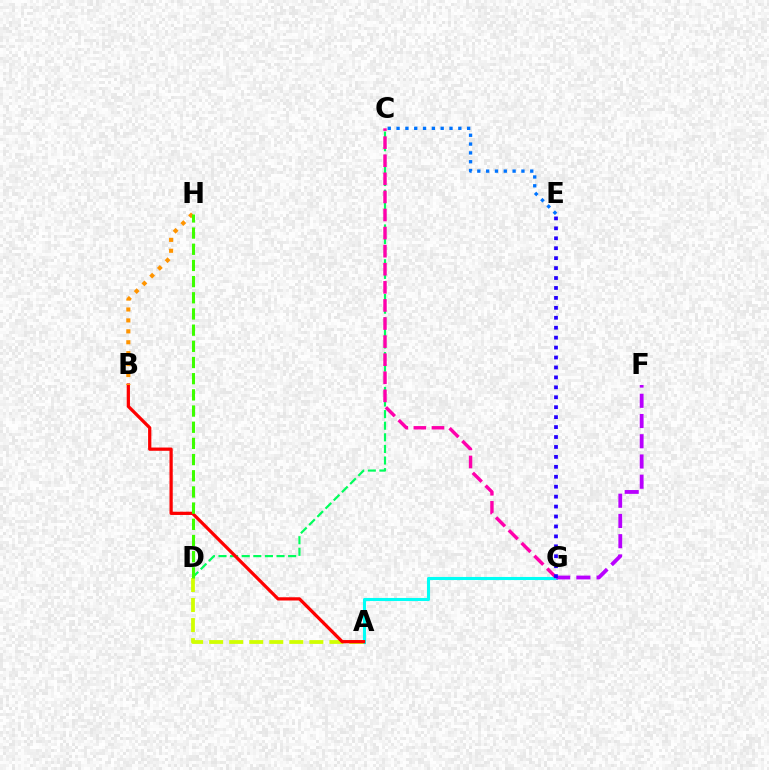{('A', 'G'): [{'color': '#00fff6', 'line_style': 'solid', 'thickness': 2.22}], ('A', 'D'): [{'color': '#d1ff00', 'line_style': 'dashed', 'thickness': 2.72}], ('C', 'D'): [{'color': '#00ff5c', 'line_style': 'dashed', 'thickness': 1.58}], ('F', 'G'): [{'color': '#b900ff', 'line_style': 'dashed', 'thickness': 2.75}], ('A', 'B'): [{'color': '#ff0000', 'line_style': 'solid', 'thickness': 2.34}], ('C', 'E'): [{'color': '#0074ff', 'line_style': 'dotted', 'thickness': 2.4}], ('C', 'G'): [{'color': '#ff00ac', 'line_style': 'dashed', 'thickness': 2.46}], ('B', 'H'): [{'color': '#ff9400', 'line_style': 'dotted', 'thickness': 2.97}], ('E', 'G'): [{'color': '#2500ff', 'line_style': 'dotted', 'thickness': 2.7}], ('D', 'H'): [{'color': '#3dff00', 'line_style': 'dashed', 'thickness': 2.2}]}